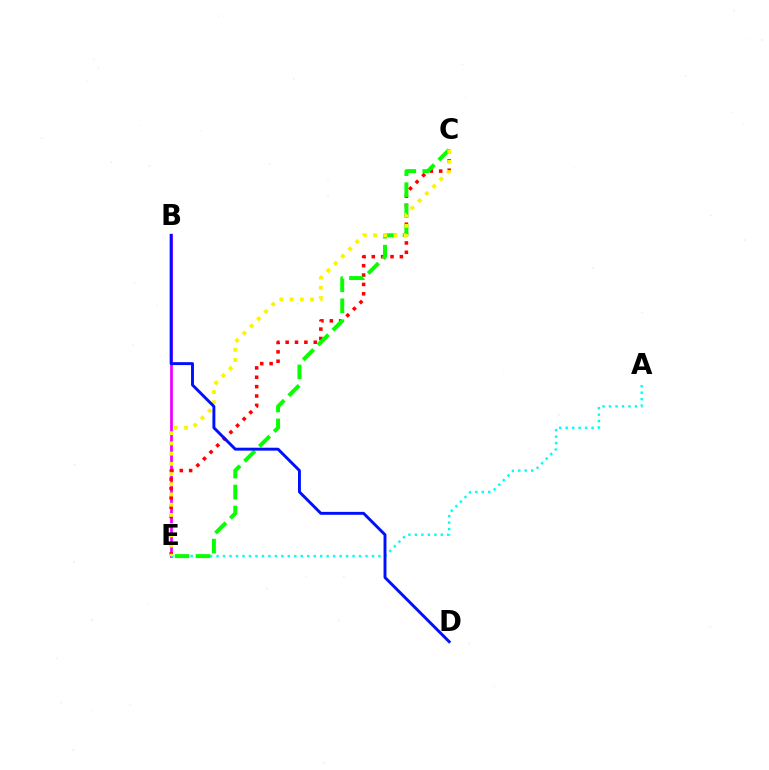{('B', 'E'): [{'color': '#ee00ff', 'line_style': 'solid', 'thickness': 1.96}], ('C', 'E'): [{'color': '#ff0000', 'line_style': 'dotted', 'thickness': 2.54}, {'color': '#08ff00', 'line_style': 'dashed', 'thickness': 2.85}, {'color': '#fcf500', 'line_style': 'dotted', 'thickness': 2.77}], ('A', 'E'): [{'color': '#00fff6', 'line_style': 'dotted', 'thickness': 1.76}], ('B', 'D'): [{'color': '#0010ff', 'line_style': 'solid', 'thickness': 2.1}]}